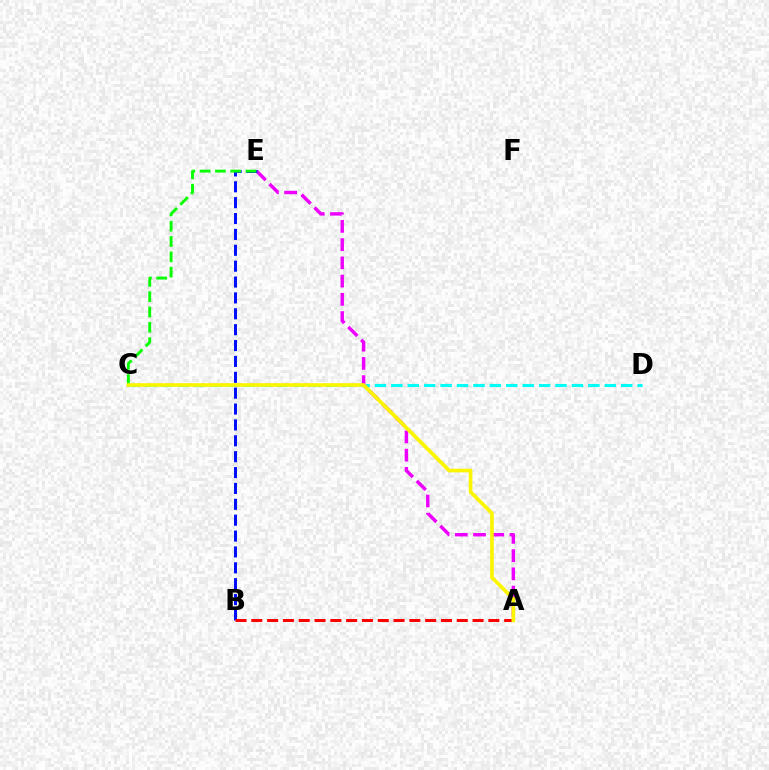{('C', 'D'): [{'color': '#00fff6', 'line_style': 'dashed', 'thickness': 2.23}], ('A', 'E'): [{'color': '#ee00ff', 'line_style': 'dashed', 'thickness': 2.48}], ('B', 'E'): [{'color': '#0010ff', 'line_style': 'dashed', 'thickness': 2.16}], ('C', 'E'): [{'color': '#08ff00', 'line_style': 'dashed', 'thickness': 2.08}], ('A', 'B'): [{'color': '#ff0000', 'line_style': 'dashed', 'thickness': 2.15}], ('A', 'C'): [{'color': '#fcf500', 'line_style': 'solid', 'thickness': 2.64}]}